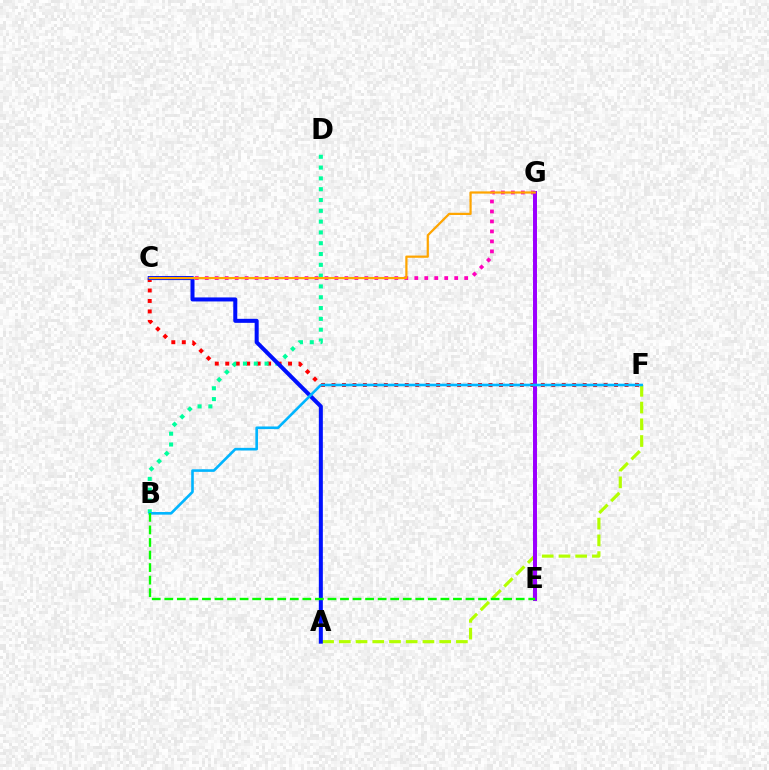{('C', 'F'): [{'color': '#ff0000', 'line_style': 'dotted', 'thickness': 2.84}], ('B', 'D'): [{'color': '#00ff9d', 'line_style': 'dotted', 'thickness': 2.94}], ('A', 'F'): [{'color': '#b3ff00', 'line_style': 'dashed', 'thickness': 2.27}], ('C', 'G'): [{'color': '#ff00bd', 'line_style': 'dotted', 'thickness': 2.71}, {'color': '#ffa500', 'line_style': 'solid', 'thickness': 1.6}], ('A', 'C'): [{'color': '#0010ff', 'line_style': 'solid', 'thickness': 2.89}], ('E', 'G'): [{'color': '#9b00ff', 'line_style': 'solid', 'thickness': 2.87}], ('B', 'F'): [{'color': '#00b5ff', 'line_style': 'solid', 'thickness': 1.89}], ('B', 'E'): [{'color': '#08ff00', 'line_style': 'dashed', 'thickness': 1.7}]}